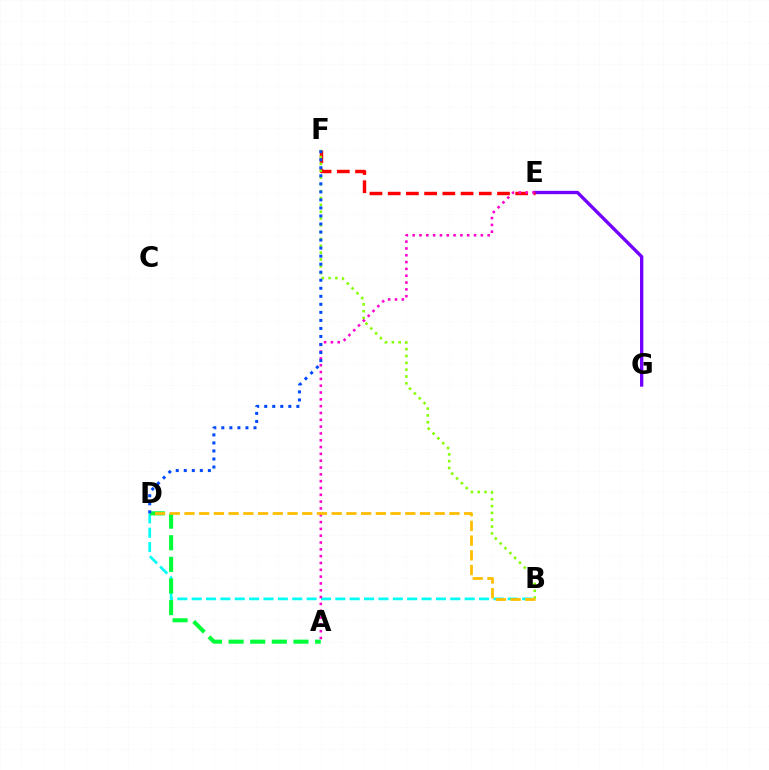{('B', 'D'): [{'color': '#00fff6', 'line_style': 'dashed', 'thickness': 1.95}, {'color': '#ffbd00', 'line_style': 'dashed', 'thickness': 2.0}], ('A', 'D'): [{'color': '#00ff39', 'line_style': 'dashed', 'thickness': 2.94}], ('E', 'G'): [{'color': '#7200ff', 'line_style': 'solid', 'thickness': 2.4}], ('E', 'F'): [{'color': '#ff0000', 'line_style': 'dashed', 'thickness': 2.48}], ('B', 'F'): [{'color': '#84ff00', 'line_style': 'dotted', 'thickness': 1.86}], ('A', 'E'): [{'color': '#ff00cf', 'line_style': 'dotted', 'thickness': 1.85}], ('D', 'F'): [{'color': '#004bff', 'line_style': 'dotted', 'thickness': 2.18}]}